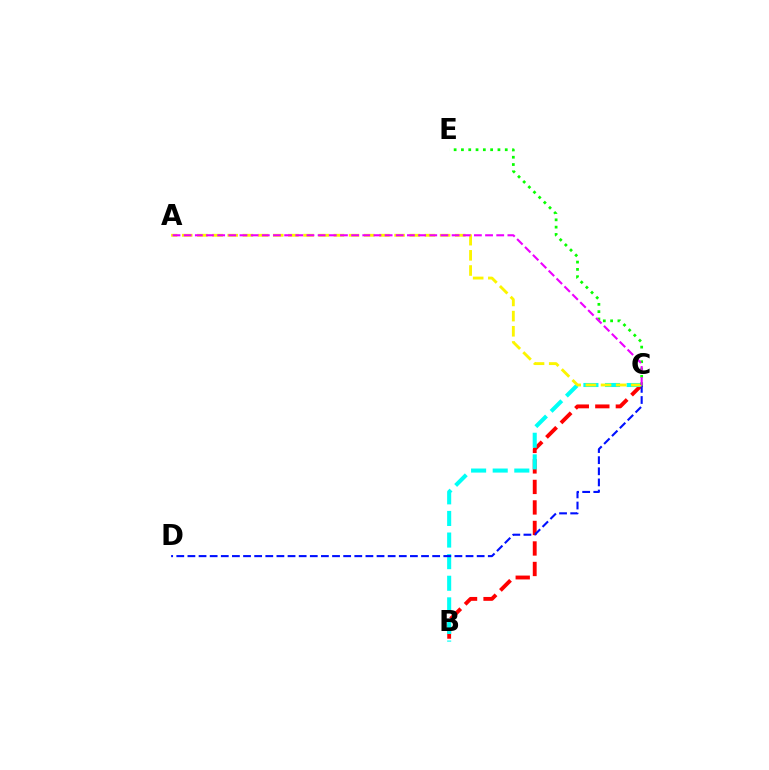{('B', 'C'): [{'color': '#ff0000', 'line_style': 'dashed', 'thickness': 2.79}, {'color': '#00fff6', 'line_style': 'dashed', 'thickness': 2.93}], ('C', 'D'): [{'color': '#0010ff', 'line_style': 'dashed', 'thickness': 1.51}], ('A', 'C'): [{'color': '#fcf500', 'line_style': 'dashed', 'thickness': 2.06}, {'color': '#ee00ff', 'line_style': 'dashed', 'thickness': 1.52}], ('C', 'E'): [{'color': '#08ff00', 'line_style': 'dotted', 'thickness': 1.98}]}